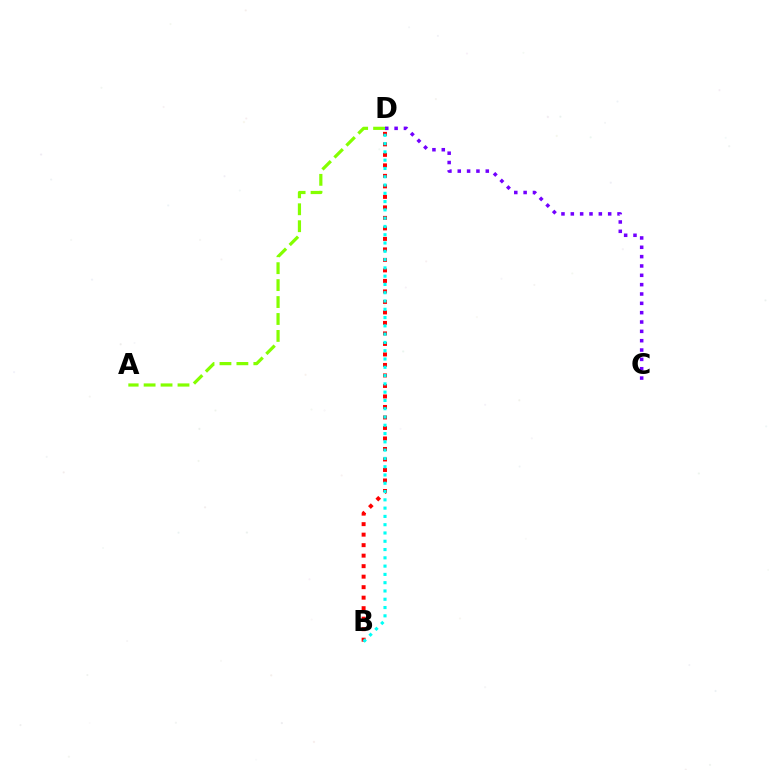{('A', 'D'): [{'color': '#84ff00', 'line_style': 'dashed', 'thickness': 2.3}], ('B', 'D'): [{'color': '#ff0000', 'line_style': 'dotted', 'thickness': 2.85}, {'color': '#00fff6', 'line_style': 'dotted', 'thickness': 2.25}], ('C', 'D'): [{'color': '#7200ff', 'line_style': 'dotted', 'thickness': 2.54}]}